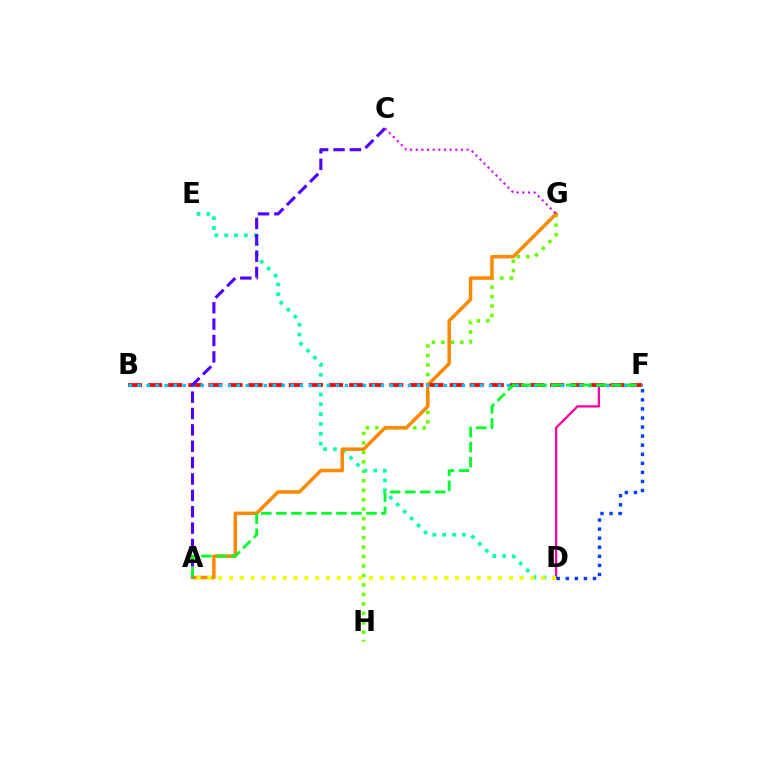{('G', 'H'): [{'color': '#66ff00', 'line_style': 'dotted', 'thickness': 2.57}], ('D', 'E'): [{'color': '#00ffaf', 'line_style': 'dotted', 'thickness': 2.67}], ('A', 'G'): [{'color': '#ff8800', 'line_style': 'solid', 'thickness': 2.5}], ('D', 'F'): [{'color': '#ff00a0', 'line_style': 'solid', 'thickness': 1.65}, {'color': '#003fff', 'line_style': 'dotted', 'thickness': 2.46}], ('B', 'F'): [{'color': '#ff0000', 'line_style': 'dashed', 'thickness': 2.73}, {'color': '#00c7ff', 'line_style': 'dotted', 'thickness': 2.45}], ('A', 'D'): [{'color': '#eeff00', 'line_style': 'dotted', 'thickness': 2.93}], ('A', 'C'): [{'color': '#4f00ff', 'line_style': 'dashed', 'thickness': 2.22}], ('A', 'F'): [{'color': '#00ff27', 'line_style': 'dashed', 'thickness': 2.04}], ('C', 'G'): [{'color': '#d600ff', 'line_style': 'dotted', 'thickness': 1.53}]}